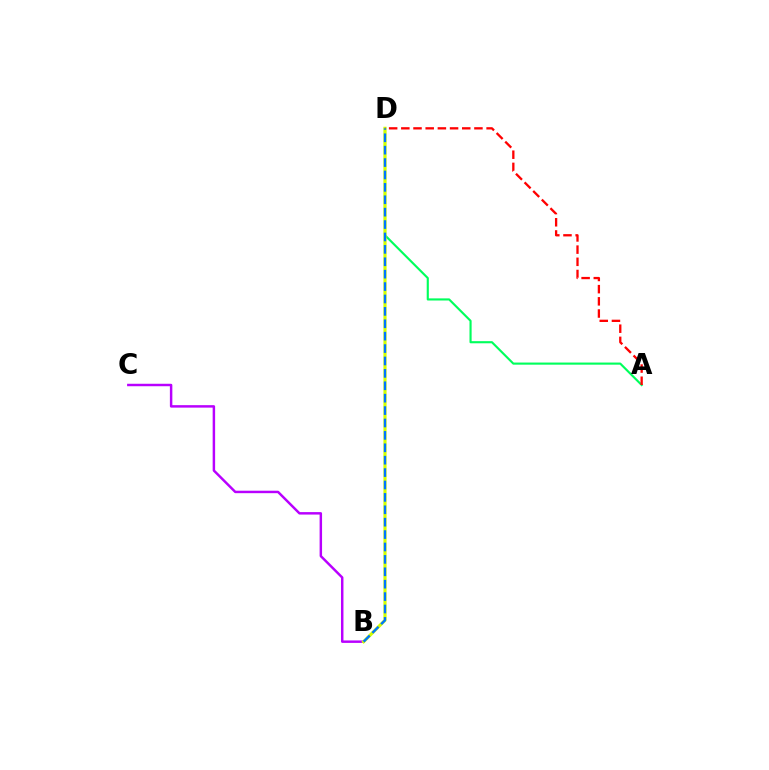{('A', 'D'): [{'color': '#00ff5c', 'line_style': 'solid', 'thickness': 1.54}, {'color': '#ff0000', 'line_style': 'dashed', 'thickness': 1.66}], ('B', 'C'): [{'color': '#b900ff', 'line_style': 'solid', 'thickness': 1.77}], ('B', 'D'): [{'color': '#d1ff00', 'line_style': 'solid', 'thickness': 2.28}, {'color': '#0074ff', 'line_style': 'dashed', 'thickness': 1.68}]}